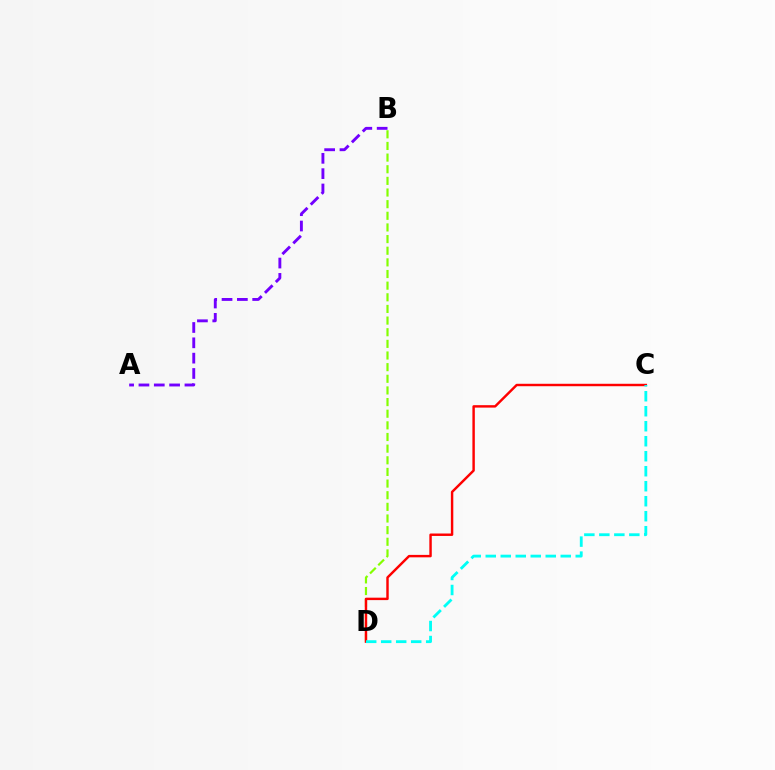{('B', 'D'): [{'color': '#84ff00', 'line_style': 'dashed', 'thickness': 1.58}], ('C', 'D'): [{'color': '#ff0000', 'line_style': 'solid', 'thickness': 1.75}, {'color': '#00fff6', 'line_style': 'dashed', 'thickness': 2.04}], ('A', 'B'): [{'color': '#7200ff', 'line_style': 'dashed', 'thickness': 2.08}]}